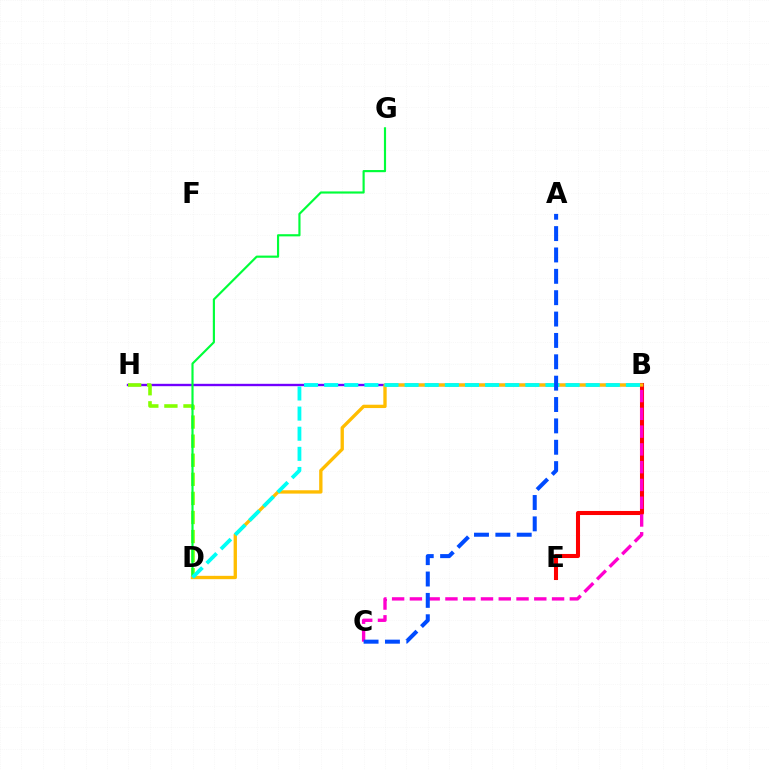{('B', 'E'): [{'color': '#ff0000', 'line_style': 'solid', 'thickness': 2.92}], ('B', 'H'): [{'color': '#7200ff', 'line_style': 'solid', 'thickness': 1.71}], ('D', 'H'): [{'color': '#84ff00', 'line_style': 'dashed', 'thickness': 2.59}], ('B', 'C'): [{'color': '#ff00cf', 'line_style': 'dashed', 'thickness': 2.41}], ('D', 'G'): [{'color': '#00ff39', 'line_style': 'solid', 'thickness': 1.55}], ('B', 'D'): [{'color': '#ffbd00', 'line_style': 'solid', 'thickness': 2.4}, {'color': '#00fff6', 'line_style': 'dashed', 'thickness': 2.73}], ('A', 'C'): [{'color': '#004bff', 'line_style': 'dashed', 'thickness': 2.9}]}